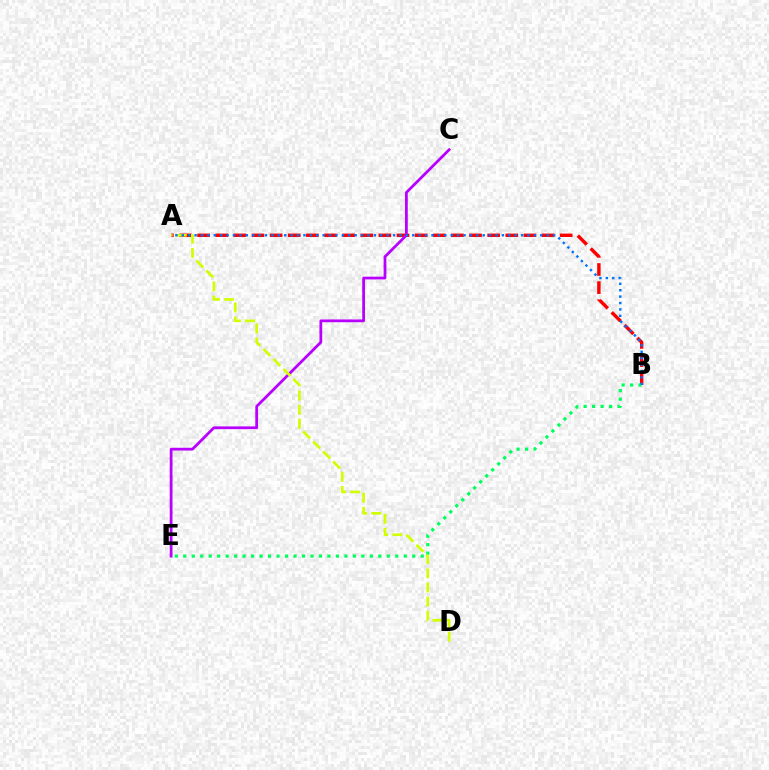{('A', 'B'): [{'color': '#ff0000', 'line_style': 'dashed', 'thickness': 2.46}, {'color': '#0074ff', 'line_style': 'dotted', 'thickness': 1.74}], ('B', 'E'): [{'color': '#00ff5c', 'line_style': 'dotted', 'thickness': 2.3}], ('C', 'E'): [{'color': '#b900ff', 'line_style': 'solid', 'thickness': 1.99}], ('A', 'D'): [{'color': '#d1ff00', 'line_style': 'dashed', 'thickness': 1.92}]}